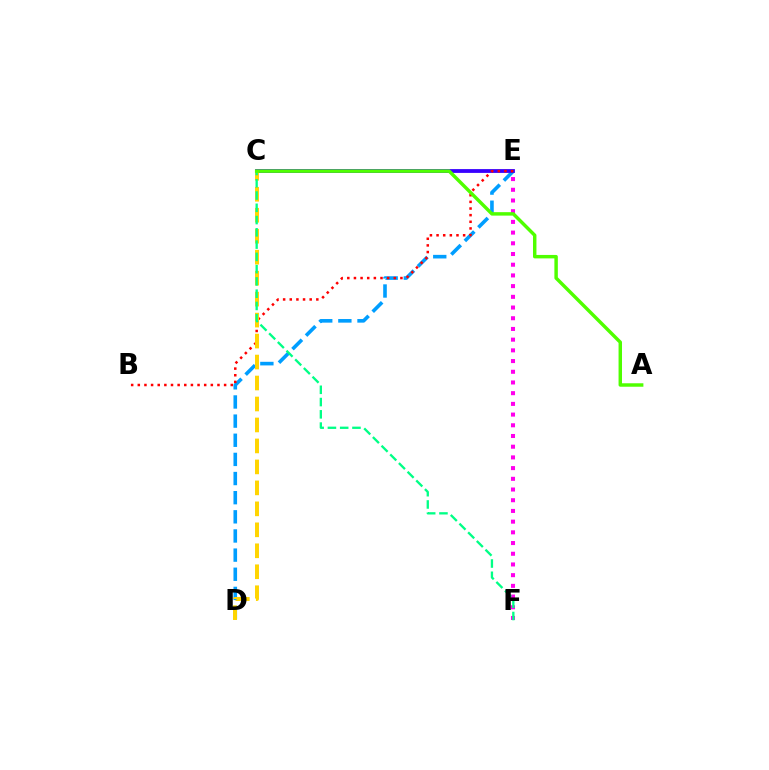{('D', 'E'): [{'color': '#009eff', 'line_style': 'dashed', 'thickness': 2.6}], ('C', 'E'): [{'color': '#3700ff', 'line_style': 'solid', 'thickness': 2.74}], ('E', 'F'): [{'color': '#ff00ed', 'line_style': 'dotted', 'thickness': 2.91}], ('B', 'E'): [{'color': '#ff0000', 'line_style': 'dotted', 'thickness': 1.8}], ('C', 'D'): [{'color': '#ffd500', 'line_style': 'dashed', 'thickness': 2.85}], ('C', 'F'): [{'color': '#00ff86', 'line_style': 'dashed', 'thickness': 1.67}], ('A', 'C'): [{'color': '#4fff00', 'line_style': 'solid', 'thickness': 2.48}]}